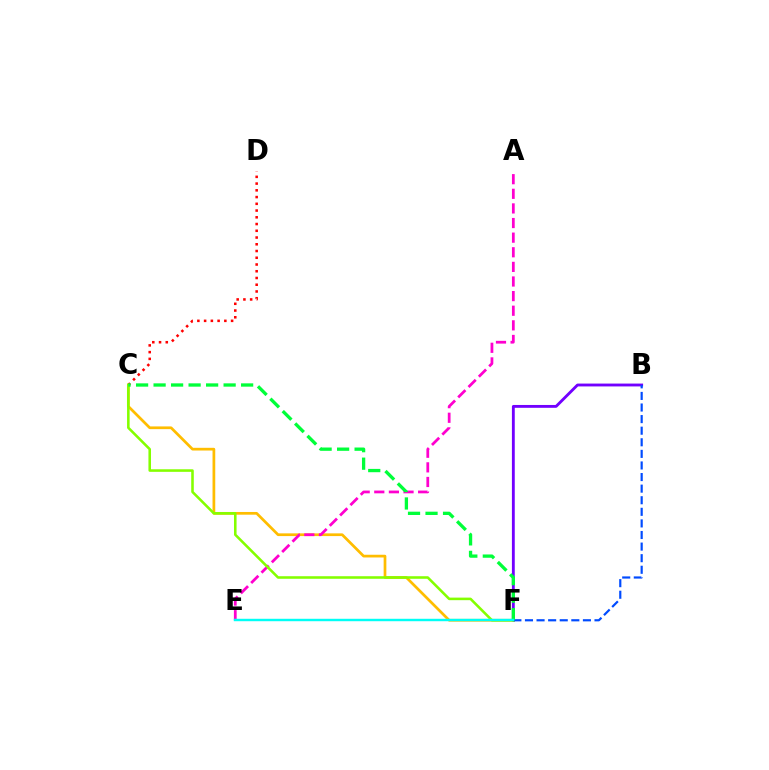{('C', 'D'): [{'color': '#ff0000', 'line_style': 'dotted', 'thickness': 1.83}], ('B', 'F'): [{'color': '#7200ff', 'line_style': 'solid', 'thickness': 2.05}, {'color': '#004bff', 'line_style': 'dashed', 'thickness': 1.57}], ('C', 'F'): [{'color': '#ffbd00', 'line_style': 'solid', 'thickness': 1.96}, {'color': '#84ff00', 'line_style': 'solid', 'thickness': 1.85}, {'color': '#00ff39', 'line_style': 'dashed', 'thickness': 2.38}], ('A', 'E'): [{'color': '#ff00cf', 'line_style': 'dashed', 'thickness': 1.99}], ('E', 'F'): [{'color': '#00fff6', 'line_style': 'solid', 'thickness': 1.75}]}